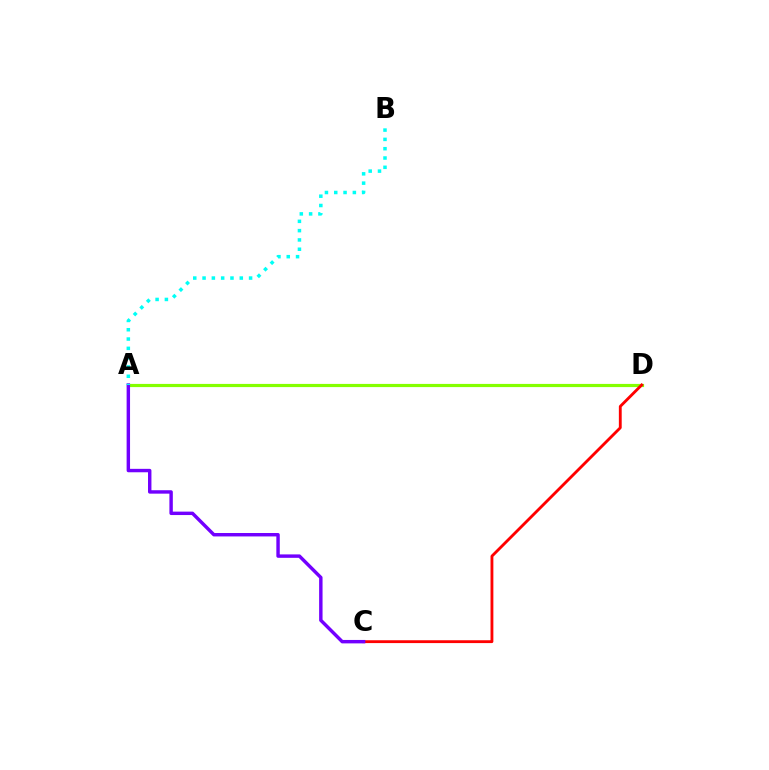{('A', 'D'): [{'color': '#84ff00', 'line_style': 'solid', 'thickness': 2.29}], ('C', 'D'): [{'color': '#ff0000', 'line_style': 'solid', 'thickness': 2.05}], ('A', 'C'): [{'color': '#7200ff', 'line_style': 'solid', 'thickness': 2.47}], ('A', 'B'): [{'color': '#00fff6', 'line_style': 'dotted', 'thickness': 2.53}]}